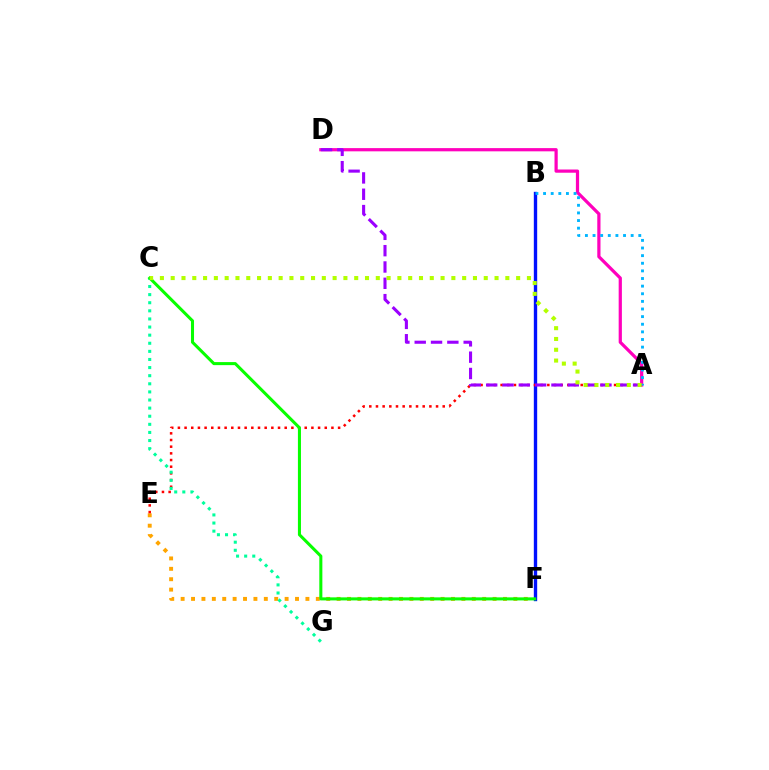{('E', 'F'): [{'color': '#ffa500', 'line_style': 'dotted', 'thickness': 2.83}], ('B', 'F'): [{'color': '#0010ff', 'line_style': 'solid', 'thickness': 2.42}], ('A', 'D'): [{'color': '#ff00bd', 'line_style': 'solid', 'thickness': 2.32}, {'color': '#9b00ff', 'line_style': 'dashed', 'thickness': 2.22}], ('A', 'E'): [{'color': '#ff0000', 'line_style': 'dotted', 'thickness': 1.81}], ('C', 'G'): [{'color': '#00ff9d', 'line_style': 'dotted', 'thickness': 2.2}], ('A', 'B'): [{'color': '#00b5ff', 'line_style': 'dotted', 'thickness': 2.07}], ('C', 'F'): [{'color': '#08ff00', 'line_style': 'solid', 'thickness': 2.2}], ('A', 'C'): [{'color': '#b3ff00', 'line_style': 'dotted', 'thickness': 2.93}]}